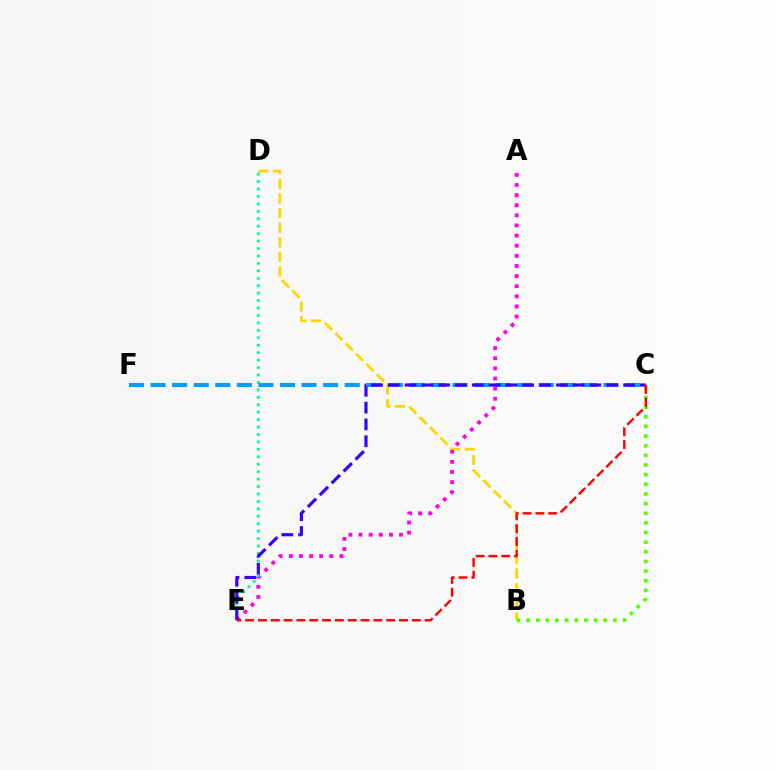{('B', 'D'): [{'color': '#ffd500', 'line_style': 'dashed', 'thickness': 1.98}], ('A', 'E'): [{'color': '#ff00ed', 'line_style': 'dotted', 'thickness': 2.75}], ('B', 'C'): [{'color': '#4fff00', 'line_style': 'dotted', 'thickness': 2.62}], ('D', 'E'): [{'color': '#00ff86', 'line_style': 'dotted', 'thickness': 2.02}], ('C', 'F'): [{'color': '#009eff', 'line_style': 'dashed', 'thickness': 2.93}], ('C', 'E'): [{'color': '#3700ff', 'line_style': 'dashed', 'thickness': 2.28}, {'color': '#ff0000', 'line_style': 'dashed', 'thickness': 1.74}]}